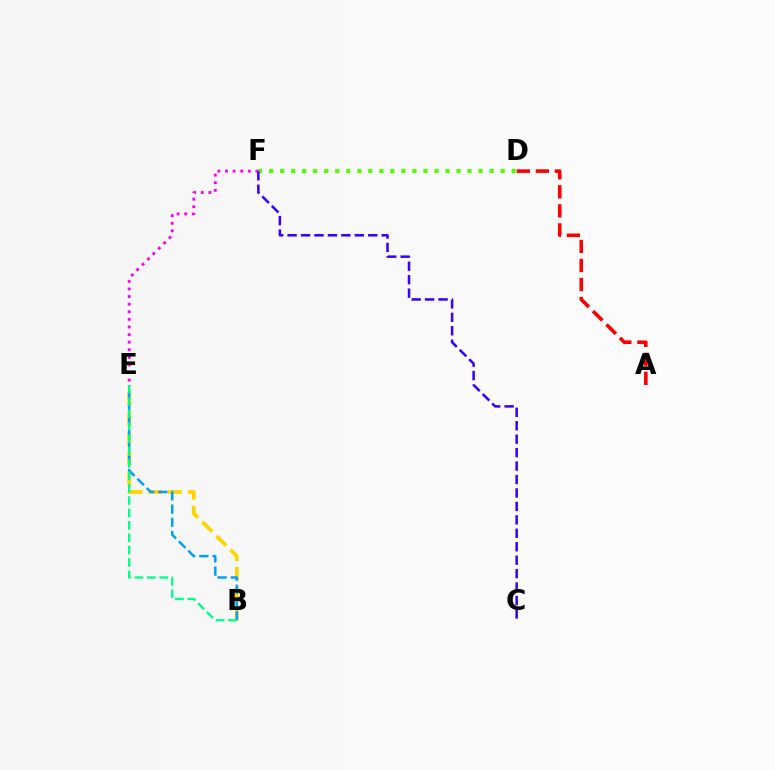{('A', 'D'): [{'color': '#ff0000', 'line_style': 'dashed', 'thickness': 2.59}], ('D', 'F'): [{'color': '#4fff00', 'line_style': 'dotted', 'thickness': 3.0}], ('B', 'E'): [{'color': '#ffd500', 'line_style': 'dashed', 'thickness': 2.69}, {'color': '#009eff', 'line_style': 'dashed', 'thickness': 1.8}, {'color': '#00ff86', 'line_style': 'dashed', 'thickness': 1.68}], ('C', 'F'): [{'color': '#3700ff', 'line_style': 'dashed', 'thickness': 1.83}], ('E', 'F'): [{'color': '#ff00ed', 'line_style': 'dotted', 'thickness': 2.07}]}